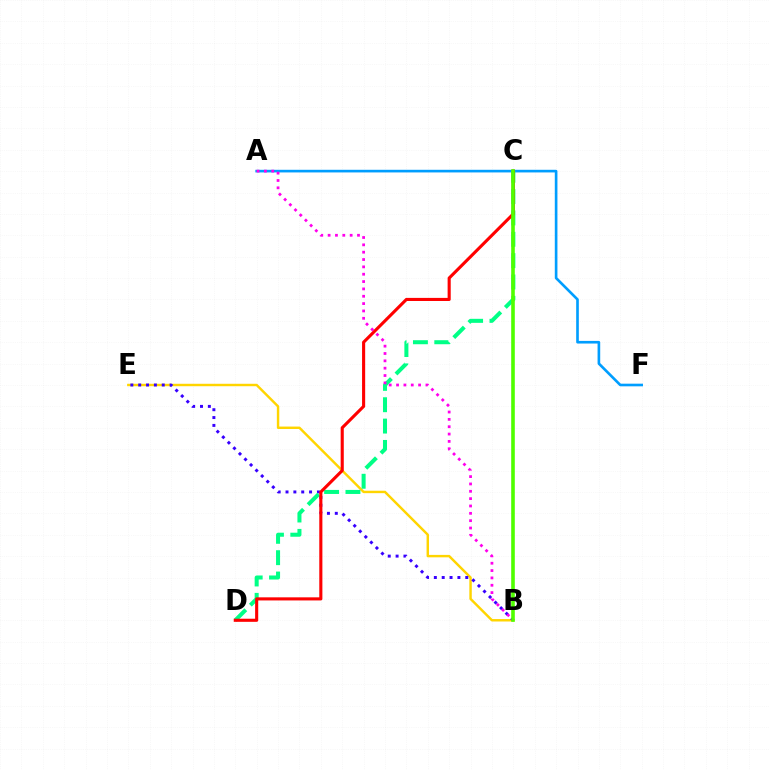{('B', 'E'): [{'color': '#ffd500', 'line_style': 'solid', 'thickness': 1.75}, {'color': '#3700ff', 'line_style': 'dotted', 'thickness': 2.13}], ('A', 'F'): [{'color': '#009eff', 'line_style': 'solid', 'thickness': 1.9}], ('C', 'D'): [{'color': '#00ff86', 'line_style': 'dashed', 'thickness': 2.9}, {'color': '#ff0000', 'line_style': 'solid', 'thickness': 2.23}], ('A', 'B'): [{'color': '#ff00ed', 'line_style': 'dotted', 'thickness': 2.0}], ('B', 'C'): [{'color': '#4fff00', 'line_style': 'solid', 'thickness': 2.6}]}